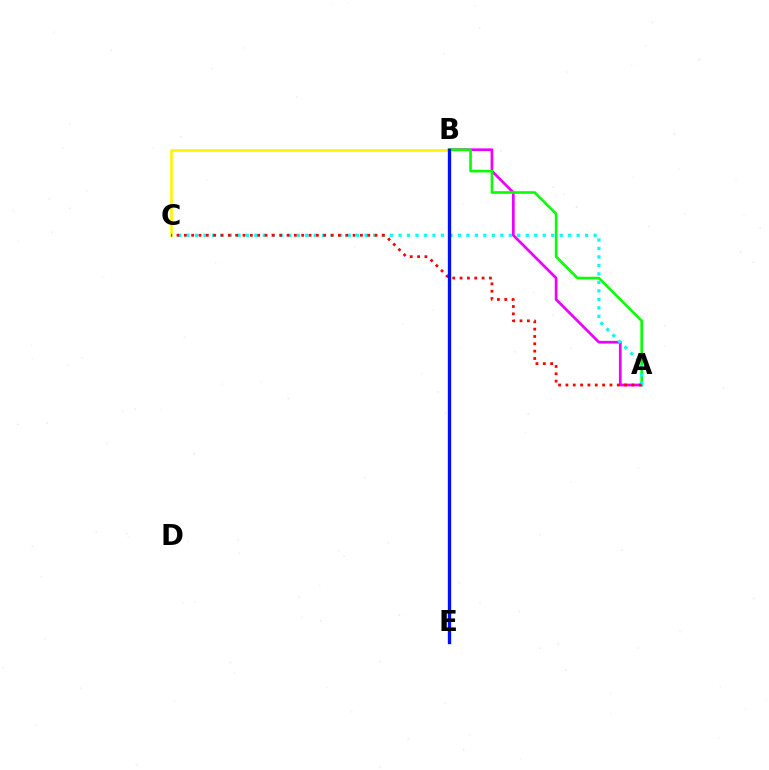{('A', 'B'): [{'color': '#ee00ff', 'line_style': 'solid', 'thickness': 1.96}, {'color': '#08ff00', 'line_style': 'solid', 'thickness': 1.88}], ('A', 'C'): [{'color': '#00fff6', 'line_style': 'dotted', 'thickness': 2.3}, {'color': '#ff0000', 'line_style': 'dotted', 'thickness': 1.99}], ('B', 'C'): [{'color': '#fcf500', 'line_style': 'solid', 'thickness': 1.89}], ('B', 'E'): [{'color': '#0010ff', 'line_style': 'solid', 'thickness': 2.39}]}